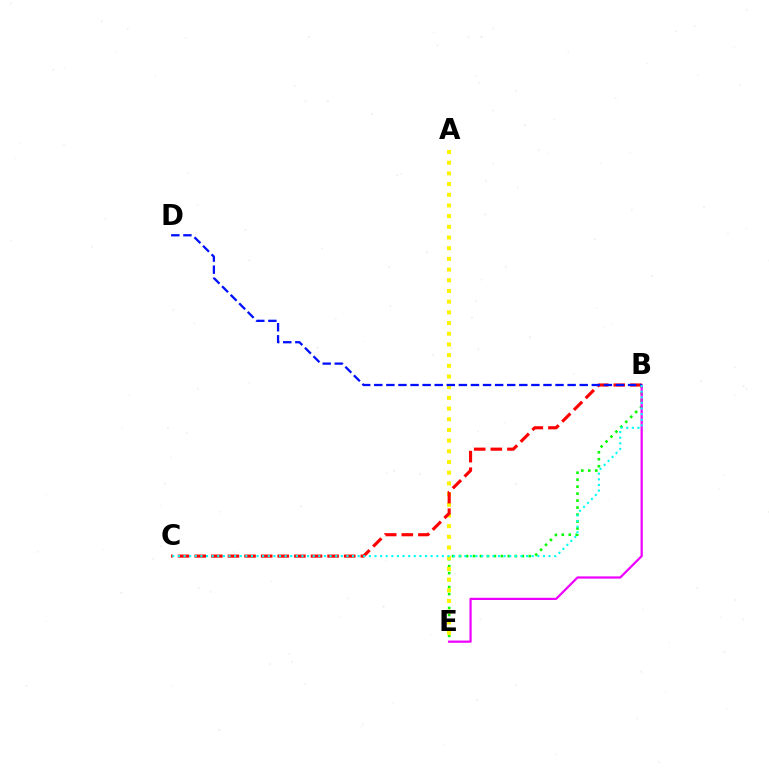{('B', 'E'): [{'color': '#08ff00', 'line_style': 'dotted', 'thickness': 1.89}, {'color': '#ee00ff', 'line_style': 'solid', 'thickness': 1.61}], ('A', 'E'): [{'color': '#fcf500', 'line_style': 'dotted', 'thickness': 2.9}], ('B', 'C'): [{'color': '#ff0000', 'line_style': 'dashed', 'thickness': 2.26}, {'color': '#00fff6', 'line_style': 'dotted', 'thickness': 1.53}], ('B', 'D'): [{'color': '#0010ff', 'line_style': 'dashed', 'thickness': 1.64}]}